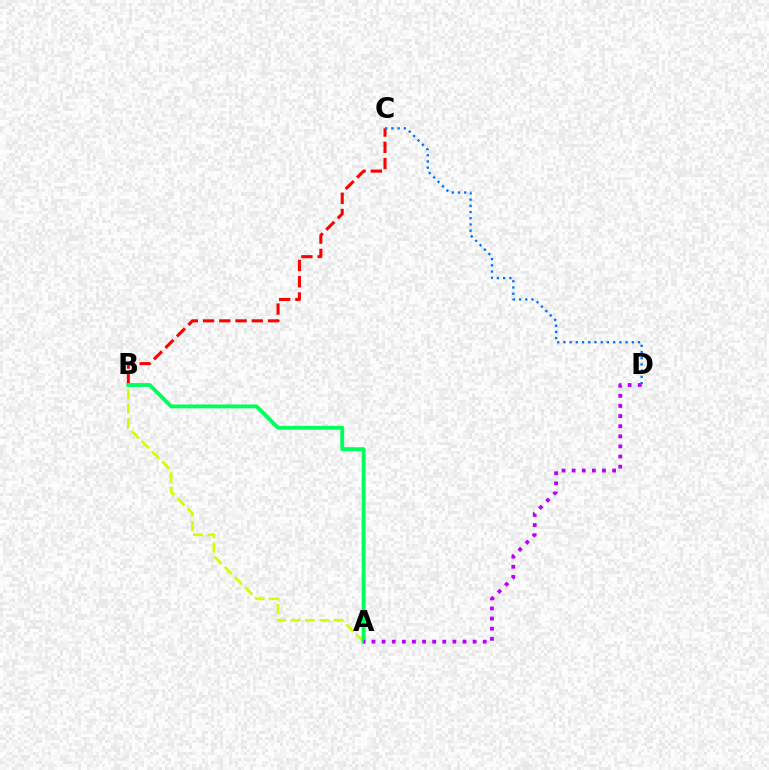{('B', 'C'): [{'color': '#ff0000', 'line_style': 'dashed', 'thickness': 2.21}], ('C', 'D'): [{'color': '#0074ff', 'line_style': 'dotted', 'thickness': 1.69}], ('A', 'B'): [{'color': '#d1ff00', 'line_style': 'dashed', 'thickness': 1.95}, {'color': '#00ff5c', 'line_style': 'solid', 'thickness': 2.78}], ('A', 'D'): [{'color': '#b900ff', 'line_style': 'dotted', 'thickness': 2.75}]}